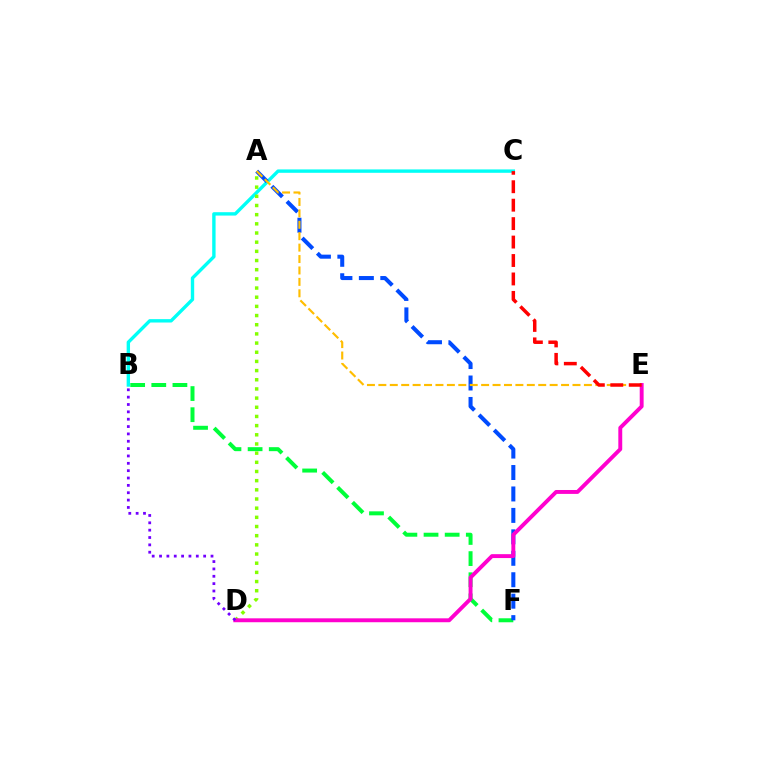{('B', 'F'): [{'color': '#00ff39', 'line_style': 'dashed', 'thickness': 2.87}], ('B', 'C'): [{'color': '#00fff6', 'line_style': 'solid', 'thickness': 2.43}], ('A', 'F'): [{'color': '#004bff', 'line_style': 'dashed', 'thickness': 2.91}], ('A', 'E'): [{'color': '#ffbd00', 'line_style': 'dashed', 'thickness': 1.55}], ('A', 'D'): [{'color': '#84ff00', 'line_style': 'dotted', 'thickness': 2.49}], ('D', 'E'): [{'color': '#ff00cf', 'line_style': 'solid', 'thickness': 2.81}], ('B', 'D'): [{'color': '#7200ff', 'line_style': 'dotted', 'thickness': 2.0}], ('C', 'E'): [{'color': '#ff0000', 'line_style': 'dashed', 'thickness': 2.51}]}